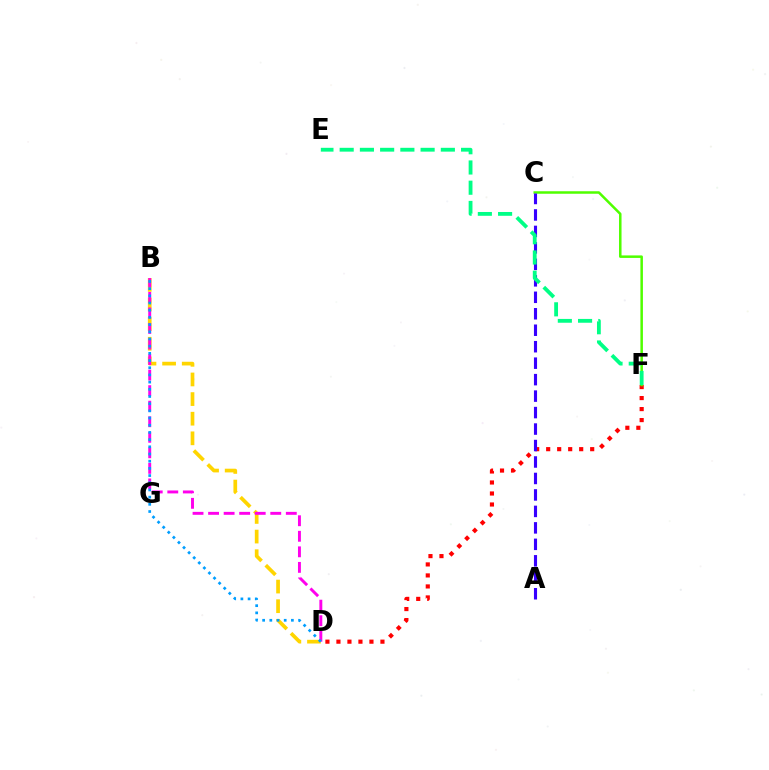{('B', 'D'): [{'color': '#ffd500', 'line_style': 'dashed', 'thickness': 2.67}, {'color': '#ff00ed', 'line_style': 'dashed', 'thickness': 2.11}, {'color': '#009eff', 'line_style': 'dotted', 'thickness': 1.95}], ('D', 'F'): [{'color': '#ff0000', 'line_style': 'dotted', 'thickness': 2.99}], ('C', 'F'): [{'color': '#4fff00', 'line_style': 'solid', 'thickness': 1.81}], ('A', 'C'): [{'color': '#3700ff', 'line_style': 'dashed', 'thickness': 2.24}], ('E', 'F'): [{'color': '#00ff86', 'line_style': 'dashed', 'thickness': 2.75}]}